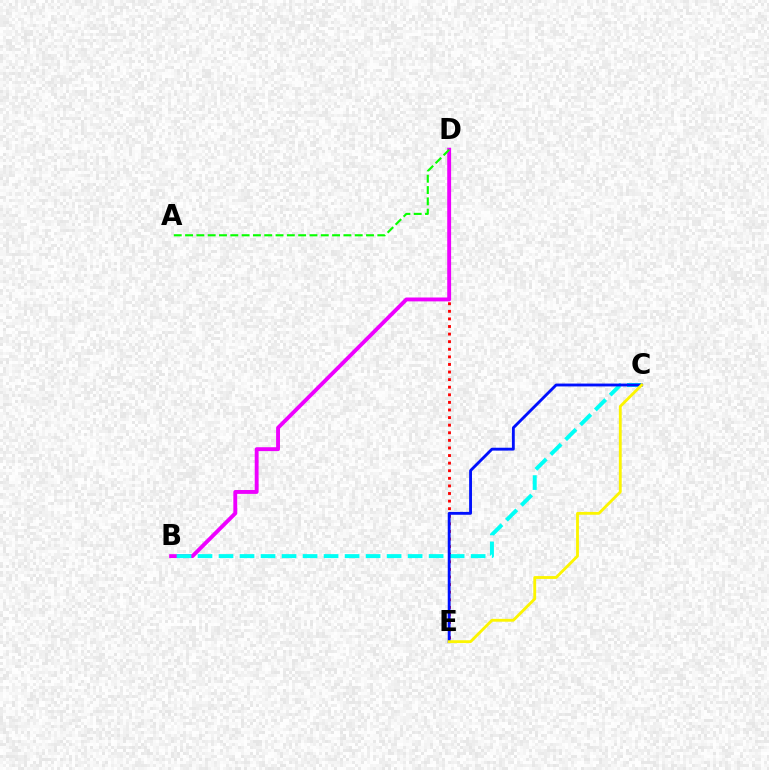{('D', 'E'): [{'color': '#ff0000', 'line_style': 'dotted', 'thickness': 2.06}], ('B', 'D'): [{'color': '#ee00ff', 'line_style': 'solid', 'thickness': 2.79}], ('B', 'C'): [{'color': '#00fff6', 'line_style': 'dashed', 'thickness': 2.85}], ('C', 'E'): [{'color': '#0010ff', 'line_style': 'solid', 'thickness': 2.06}, {'color': '#fcf500', 'line_style': 'solid', 'thickness': 2.05}], ('A', 'D'): [{'color': '#08ff00', 'line_style': 'dashed', 'thickness': 1.54}]}